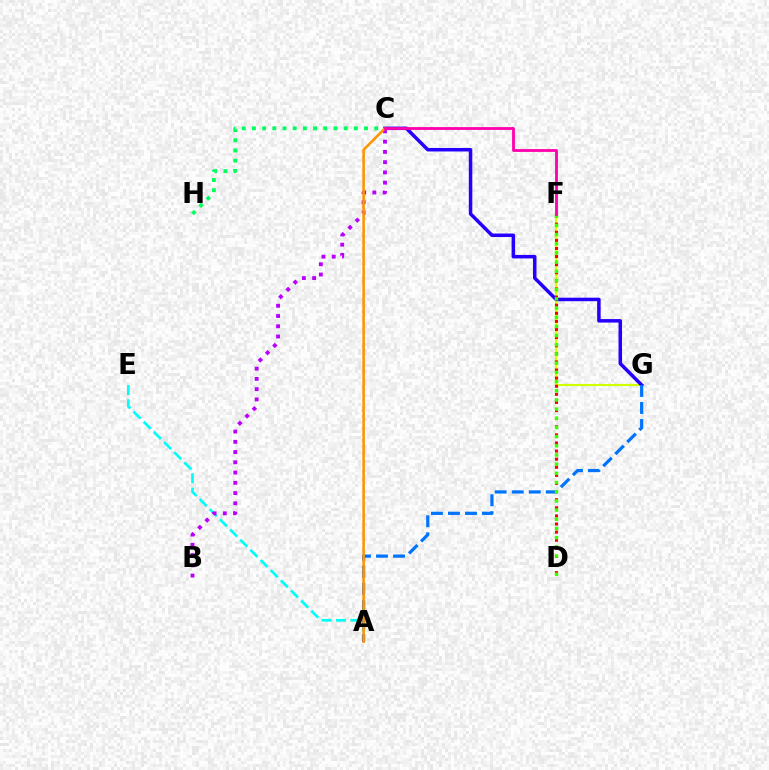{('F', 'G'): [{'color': '#d1ff00', 'line_style': 'solid', 'thickness': 1.55}], ('A', 'E'): [{'color': '#00fff6', 'line_style': 'dashed', 'thickness': 1.95}], ('C', 'G'): [{'color': '#2500ff', 'line_style': 'solid', 'thickness': 2.52}], ('B', 'C'): [{'color': '#b900ff', 'line_style': 'dotted', 'thickness': 2.78}], ('D', 'F'): [{'color': '#ff0000', 'line_style': 'dotted', 'thickness': 2.2}, {'color': '#3dff00', 'line_style': 'dotted', 'thickness': 2.49}], ('A', 'G'): [{'color': '#0074ff', 'line_style': 'dashed', 'thickness': 2.31}], ('C', 'H'): [{'color': '#00ff5c', 'line_style': 'dotted', 'thickness': 2.77}], ('A', 'C'): [{'color': '#ff9400', 'line_style': 'solid', 'thickness': 1.85}], ('C', 'F'): [{'color': '#ff00ac', 'line_style': 'solid', 'thickness': 2.03}]}